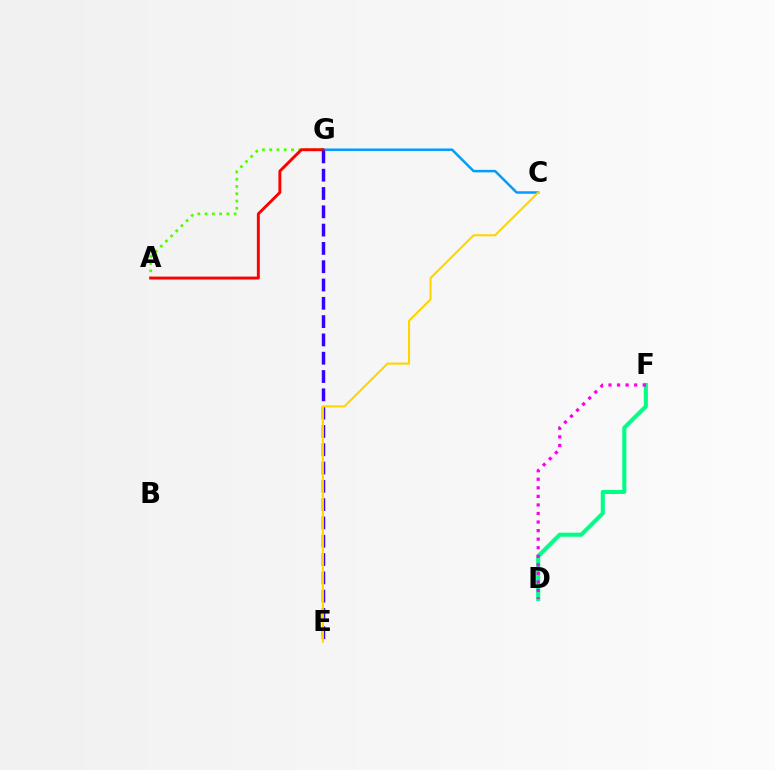{('D', 'F'): [{'color': '#00ff86', 'line_style': 'solid', 'thickness': 2.94}, {'color': '#ff00ed', 'line_style': 'dotted', 'thickness': 2.32}], ('A', 'G'): [{'color': '#4fff00', 'line_style': 'dotted', 'thickness': 1.97}, {'color': '#ff0000', 'line_style': 'solid', 'thickness': 2.11}], ('C', 'G'): [{'color': '#009eff', 'line_style': 'solid', 'thickness': 1.81}], ('E', 'G'): [{'color': '#3700ff', 'line_style': 'dashed', 'thickness': 2.49}], ('C', 'E'): [{'color': '#ffd500', 'line_style': 'solid', 'thickness': 1.5}]}